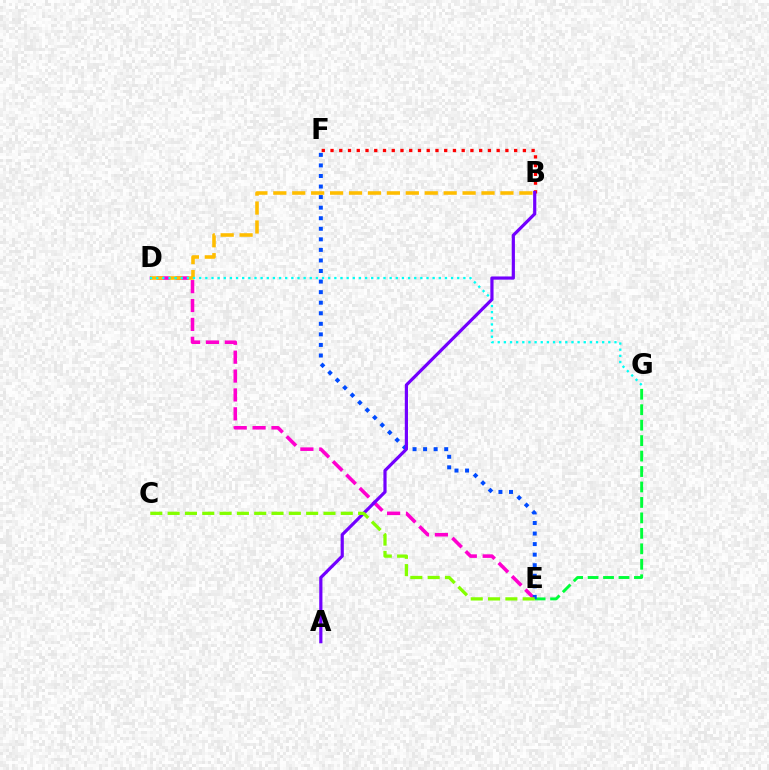{('D', 'E'): [{'color': '#ff00cf', 'line_style': 'dashed', 'thickness': 2.57}], ('E', 'G'): [{'color': '#00ff39', 'line_style': 'dashed', 'thickness': 2.1}], ('B', 'F'): [{'color': '#ff0000', 'line_style': 'dotted', 'thickness': 2.38}], ('E', 'F'): [{'color': '#004bff', 'line_style': 'dotted', 'thickness': 2.87}], ('B', 'D'): [{'color': '#ffbd00', 'line_style': 'dashed', 'thickness': 2.57}], ('D', 'G'): [{'color': '#00fff6', 'line_style': 'dotted', 'thickness': 1.67}], ('A', 'B'): [{'color': '#7200ff', 'line_style': 'solid', 'thickness': 2.29}], ('C', 'E'): [{'color': '#84ff00', 'line_style': 'dashed', 'thickness': 2.35}]}